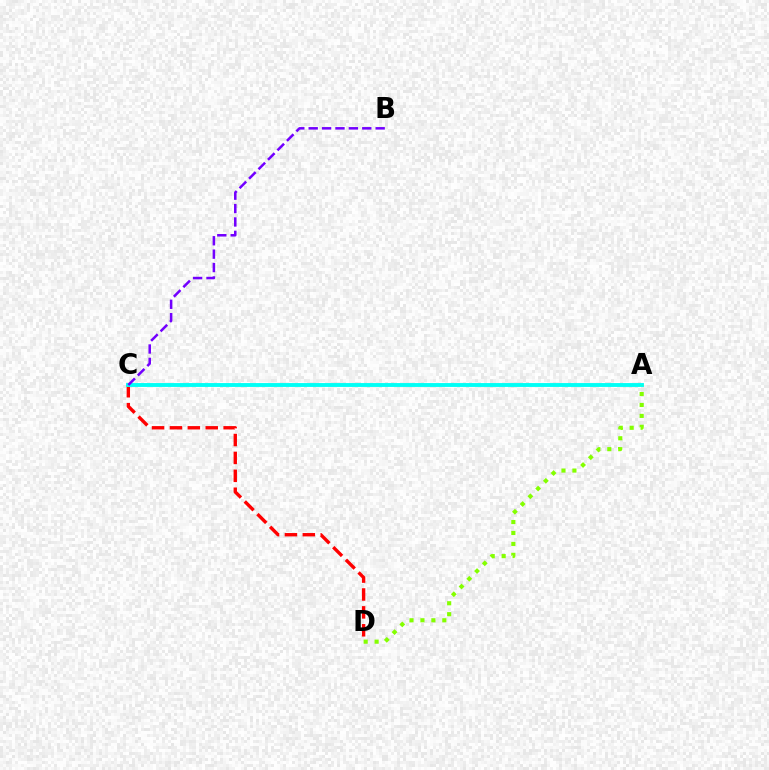{('C', 'D'): [{'color': '#ff0000', 'line_style': 'dashed', 'thickness': 2.43}], ('A', 'C'): [{'color': '#00fff6', 'line_style': 'solid', 'thickness': 2.79}], ('A', 'D'): [{'color': '#84ff00', 'line_style': 'dotted', 'thickness': 2.97}], ('B', 'C'): [{'color': '#7200ff', 'line_style': 'dashed', 'thickness': 1.82}]}